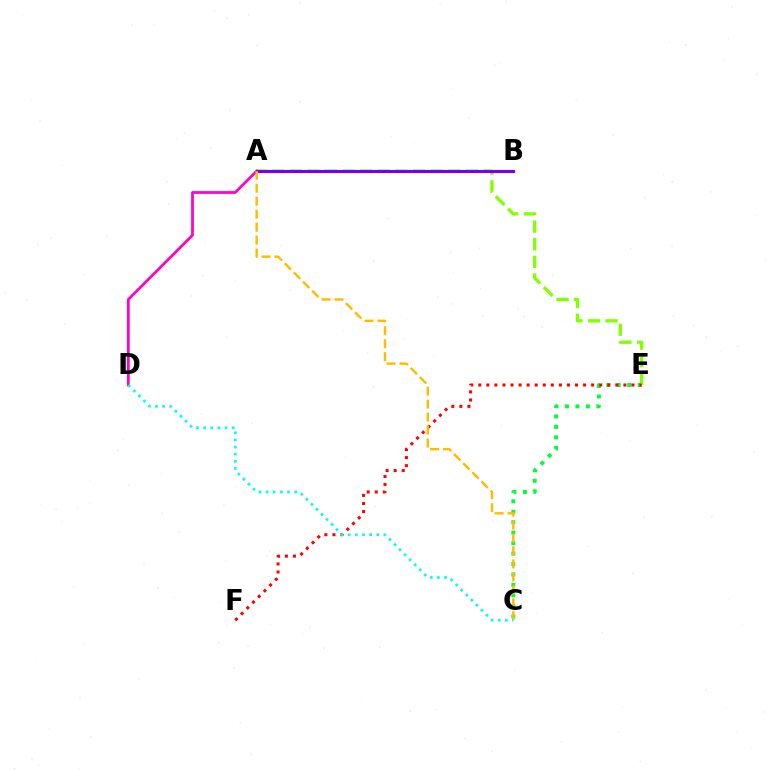{('C', 'E'): [{'color': '#00ff39', 'line_style': 'dotted', 'thickness': 2.84}], ('A', 'E'): [{'color': '#84ff00', 'line_style': 'dashed', 'thickness': 2.39}], ('E', 'F'): [{'color': '#ff0000', 'line_style': 'dotted', 'thickness': 2.19}], ('A', 'D'): [{'color': '#ff00cf', 'line_style': 'solid', 'thickness': 1.99}], ('A', 'B'): [{'color': '#004bff', 'line_style': 'solid', 'thickness': 1.86}, {'color': '#7200ff', 'line_style': 'solid', 'thickness': 2.25}], ('A', 'C'): [{'color': '#ffbd00', 'line_style': 'dashed', 'thickness': 1.76}], ('C', 'D'): [{'color': '#00fff6', 'line_style': 'dotted', 'thickness': 1.94}]}